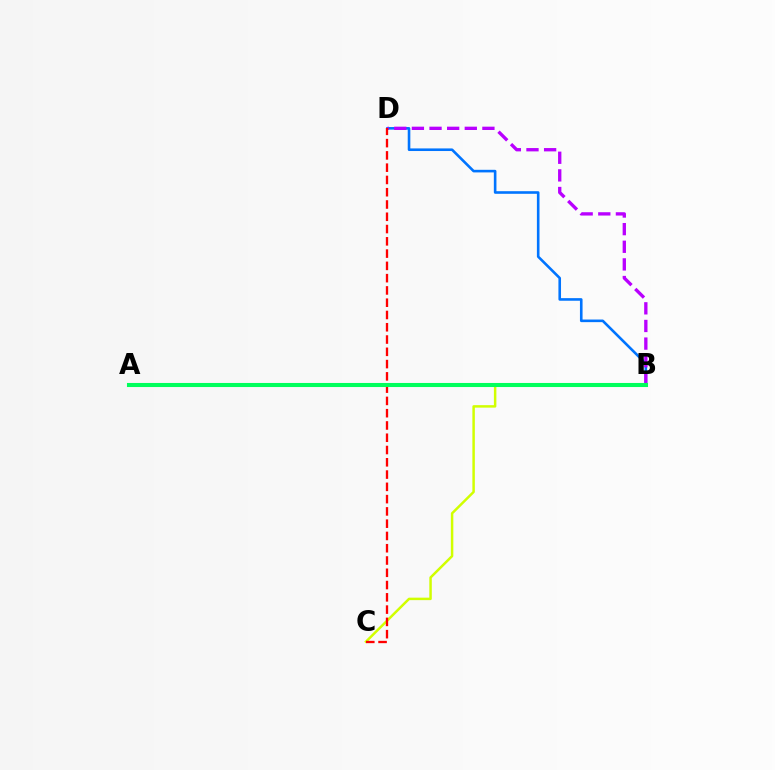{('B', 'C'): [{'color': '#d1ff00', 'line_style': 'solid', 'thickness': 1.79}], ('B', 'D'): [{'color': '#0074ff', 'line_style': 'solid', 'thickness': 1.88}, {'color': '#b900ff', 'line_style': 'dashed', 'thickness': 2.39}], ('C', 'D'): [{'color': '#ff0000', 'line_style': 'dashed', 'thickness': 1.67}], ('A', 'B'): [{'color': '#00ff5c', 'line_style': 'solid', 'thickness': 2.93}]}